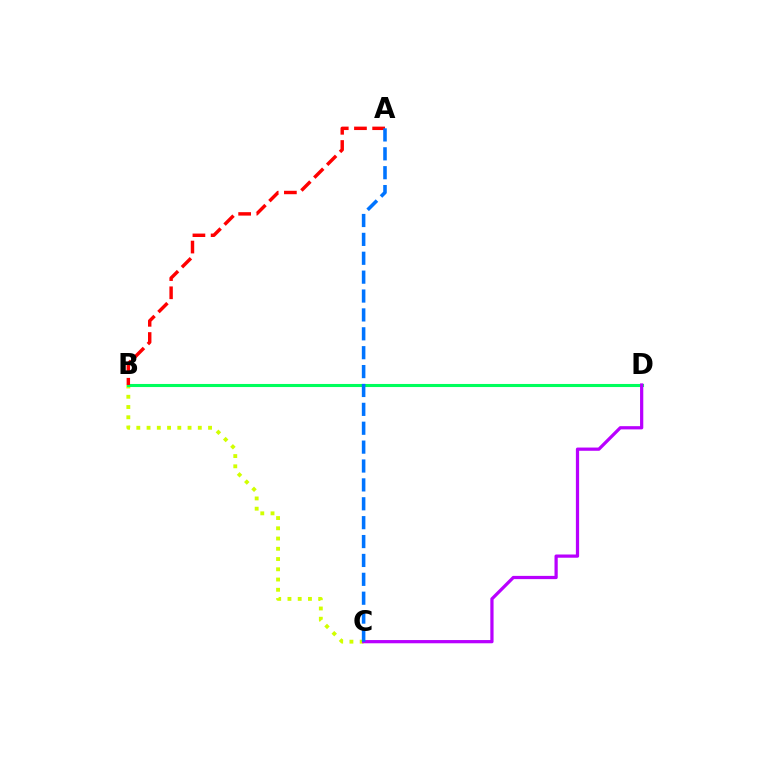{('B', 'C'): [{'color': '#d1ff00', 'line_style': 'dotted', 'thickness': 2.78}], ('B', 'D'): [{'color': '#00ff5c', 'line_style': 'solid', 'thickness': 2.22}], ('A', 'B'): [{'color': '#ff0000', 'line_style': 'dashed', 'thickness': 2.47}], ('C', 'D'): [{'color': '#b900ff', 'line_style': 'solid', 'thickness': 2.33}], ('A', 'C'): [{'color': '#0074ff', 'line_style': 'dashed', 'thickness': 2.57}]}